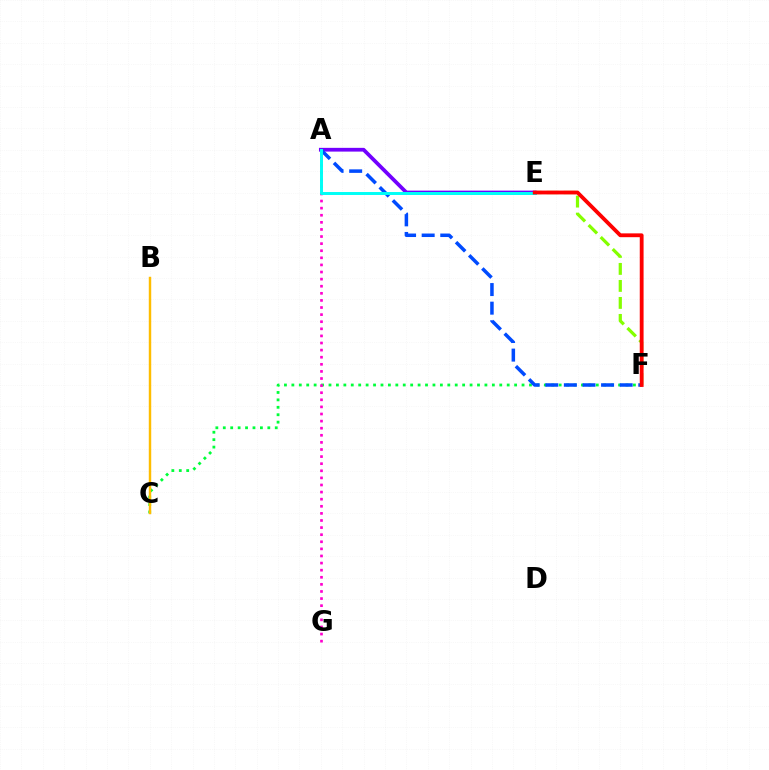{('C', 'F'): [{'color': '#00ff39', 'line_style': 'dotted', 'thickness': 2.02}], ('A', 'E'): [{'color': '#7200ff', 'line_style': 'solid', 'thickness': 2.7}, {'color': '#00fff6', 'line_style': 'solid', 'thickness': 2.13}], ('A', 'F'): [{'color': '#004bff', 'line_style': 'dashed', 'thickness': 2.53}], ('E', 'F'): [{'color': '#84ff00', 'line_style': 'dashed', 'thickness': 2.31}, {'color': '#ff0000', 'line_style': 'solid', 'thickness': 2.75}], ('B', 'C'): [{'color': '#ffbd00', 'line_style': 'solid', 'thickness': 1.76}], ('A', 'G'): [{'color': '#ff00cf', 'line_style': 'dotted', 'thickness': 1.93}]}